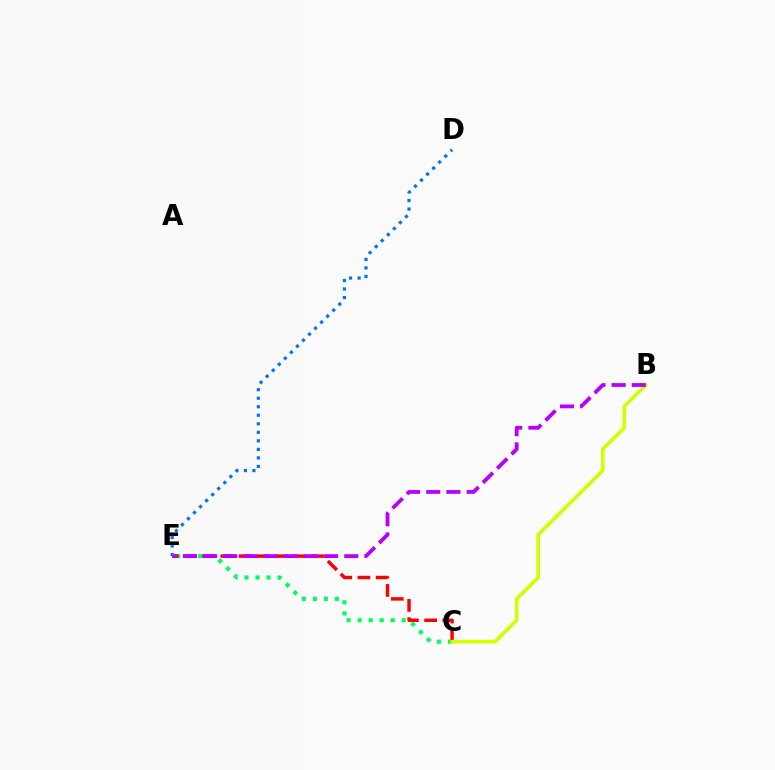{('C', 'E'): [{'color': '#00ff5c', 'line_style': 'dotted', 'thickness': 3.0}, {'color': '#ff0000', 'line_style': 'dashed', 'thickness': 2.48}], ('B', 'C'): [{'color': '#d1ff00', 'line_style': 'solid', 'thickness': 2.61}], ('D', 'E'): [{'color': '#0074ff', 'line_style': 'dotted', 'thickness': 2.32}], ('B', 'E'): [{'color': '#b900ff', 'line_style': 'dashed', 'thickness': 2.74}]}